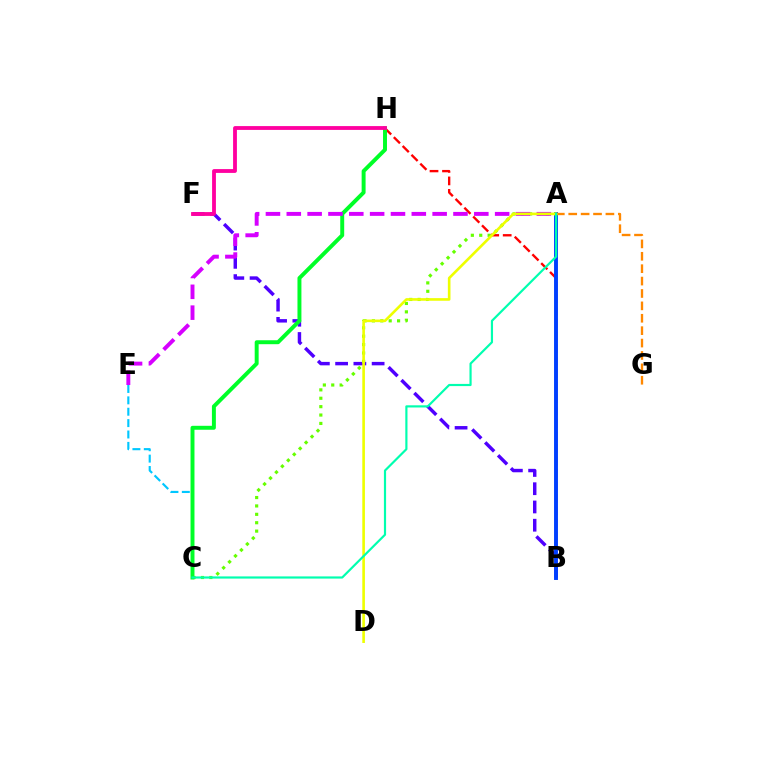{('B', 'F'): [{'color': '#4f00ff', 'line_style': 'dashed', 'thickness': 2.48}], ('B', 'H'): [{'color': '#ff0000', 'line_style': 'dashed', 'thickness': 1.69}], ('A', 'B'): [{'color': '#003fff', 'line_style': 'solid', 'thickness': 2.81}], ('C', 'E'): [{'color': '#00c7ff', 'line_style': 'dashed', 'thickness': 1.55}], ('A', 'C'): [{'color': '#66ff00', 'line_style': 'dotted', 'thickness': 2.28}, {'color': '#00ffaf', 'line_style': 'solid', 'thickness': 1.57}], ('C', 'H'): [{'color': '#00ff27', 'line_style': 'solid', 'thickness': 2.84}], ('F', 'H'): [{'color': '#ff00a0', 'line_style': 'solid', 'thickness': 2.75}], ('A', 'G'): [{'color': '#ff8800', 'line_style': 'dashed', 'thickness': 1.68}], ('A', 'E'): [{'color': '#d600ff', 'line_style': 'dashed', 'thickness': 2.83}], ('A', 'D'): [{'color': '#eeff00', 'line_style': 'solid', 'thickness': 1.89}]}